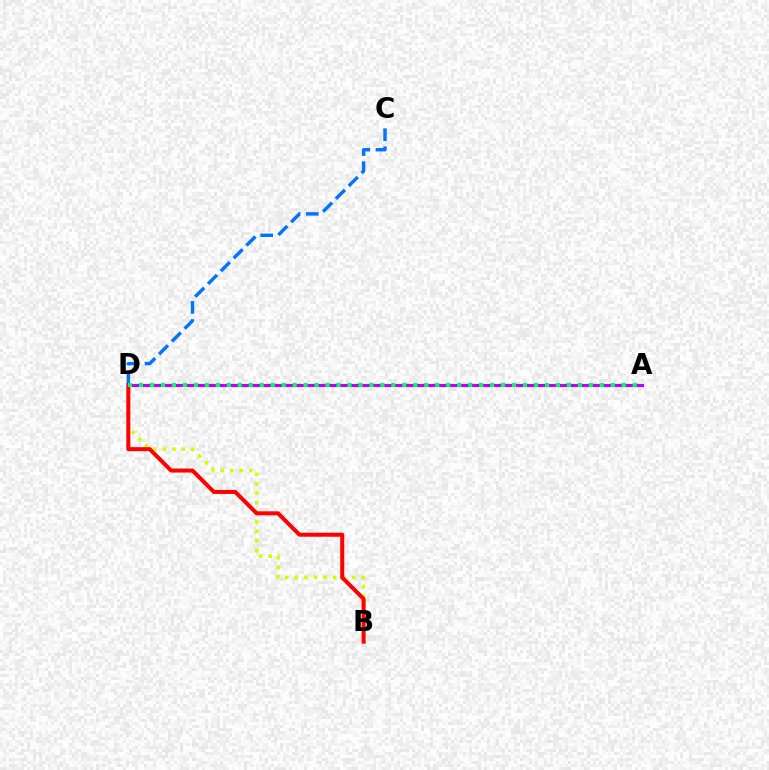{('C', 'D'): [{'color': '#0074ff', 'line_style': 'dashed', 'thickness': 2.46}], ('B', 'D'): [{'color': '#d1ff00', 'line_style': 'dotted', 'thickness': 2.59}, {'color': '#ff0000', 'line_style': 'solid', 'thickness': 2.89}], ('A', 'D'): [{'color': '#b900ff', 'line_style': 'solid', 'thickness': 2.26}, {'color': '#00ff5c', 'line_style': 'dotted', 'thickness': 2.98}]}